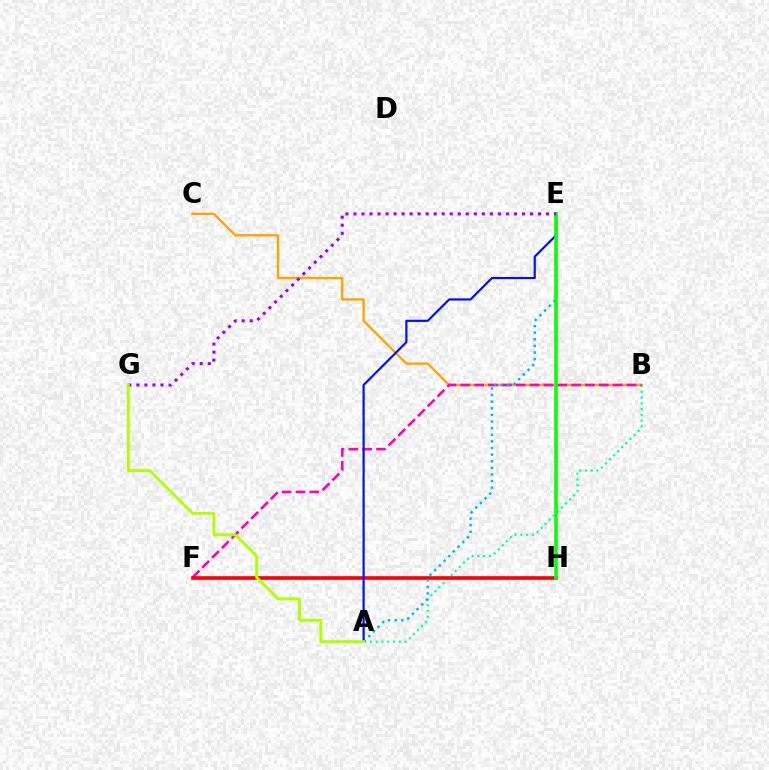{('B', 'C'): [{'color': '#ffa500', 'line_style': 'solid', 'thickness': 1.72}], ('A', 'B'): [{'color': '#00ff9d', 'line_style': 'dotted', 'thickness': 1.56}], ('B', 'F'): [{'color': '#ff00bd', 'line_style': 'dashed', 'thickness': 1.88}], ('F', 'H'): [{'color': '#ff0000', 'line_style': 'solid', 'thickness': 2.62}], ('A', 'E'): [{'color': '#00b5ff', 'line_style': 'dotted', 'thickness': 1.8}, {'color': '#0010ff', 'line_style': 'solid', 'thickness': 1.58}], ('E', 'H'): [{'color': '#08ff00', 'line_style': 'solid', 'thickness': 2.57}], ('E', 'G'): [{'color': '#9b00ff', 'line_style': 'dotted', 'thickness': 2.18}], ('A', 'G'): [{'color': '#b3ff00', 'line_style': 'solid', 'thickness': 2.09}]}